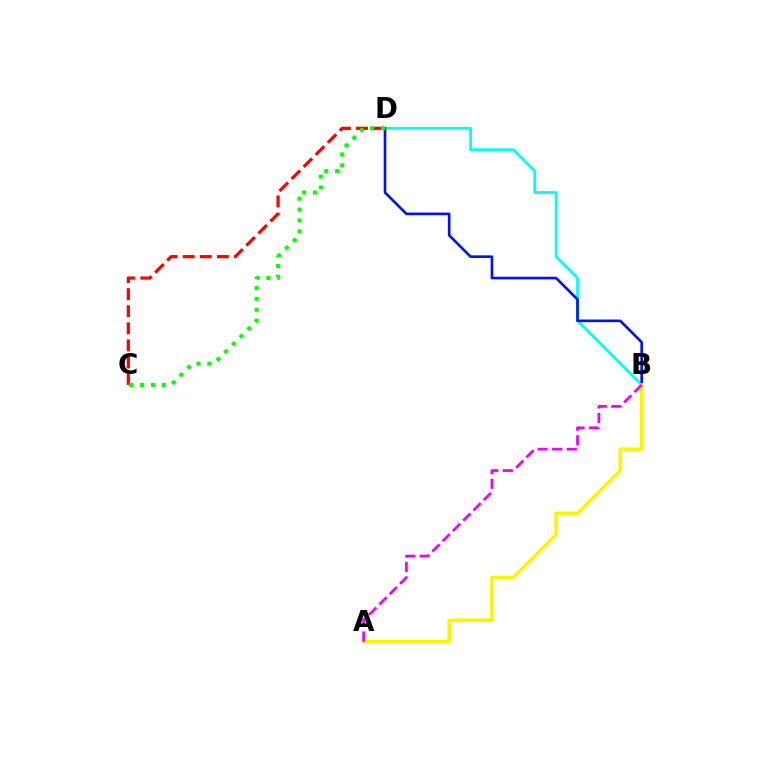{('C', 'D'): [{'color': '#ff0000', 'line_style': 'dashed', 'thickness': 2.32}, {'color': '#08ff00', 'line_style': 'dotted', 'thickness': 2.95}], ('B', 'D'): [{'color': '#00fff6', 'line_style': 'solid', 'thickness': 2.01}, {'color': '#0010ff', 'line_style': 'solid', 'thickness': 1.9}], ('A', 'B'): [{'color': '#fcf500', 'line_style': 'solid', 'thickness': 2.59}, {'color': '#ee00ff', 'line_style': 'dashed', 'thickness': 1.98}]}